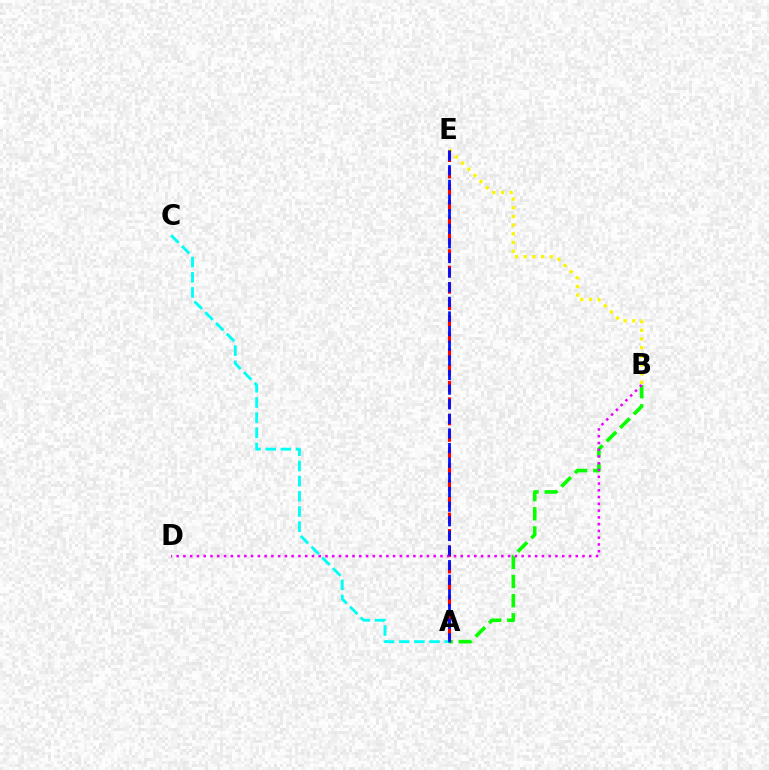{('B', 'E'): [{'color': '#fcf500', 'line_style': 'dotted', 'thickness': 2.36}], ('A', 'B'): [{'color': '#08ff00', 'line_style': 'dashed', 'thickness': 2.6}], ('A', 'C'): [{'color': '#00fff6', 'line_style': 'dashed', 'thickness': 2.06}], ('A', 'E'): [{'color': '#ff0000', 'line_style': 'dashed', 'thickness': 2.24}, {'color': '#0010ff', 'line_style': 'dashed', 'thickness': 1.99}], ('B', 'D'): [{'color': '#ee00ff', 'line_style': 'dotted', 'thickness': 1.84}]}